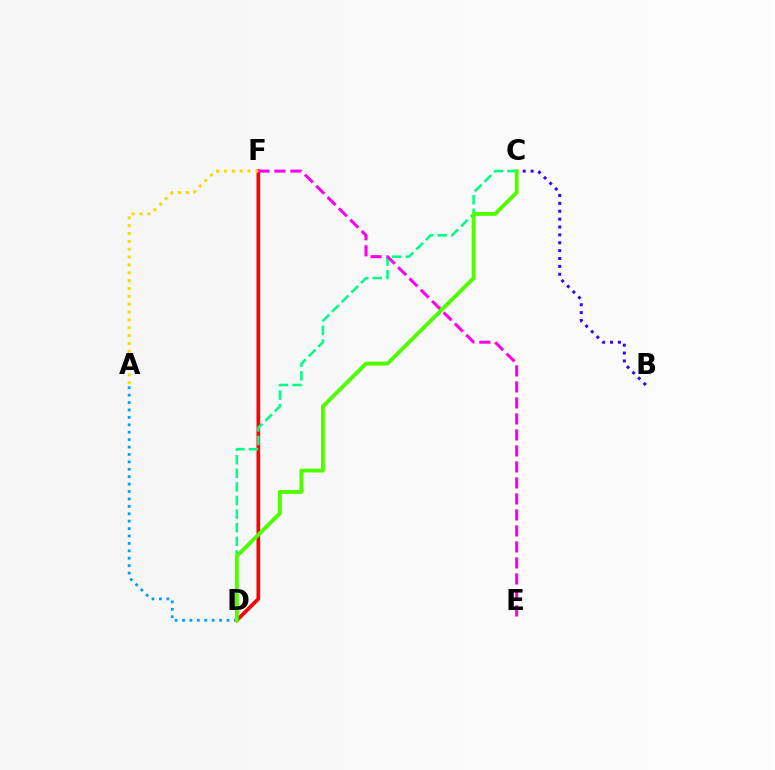{('B', 'C'): [{'color': '#3700ff', 'line_style': 'dotted', 'thickness': 2.14}], ('A', 'D'): [{'color': '#009eff', 'line_style': 'dotted', 'thickness': 2.01}], ('D', 'F'): [{'color': '#ff0000', 'line_style': 'solid', 'thickness': 2.66}], ('C', 'D'): [{'color': '#00ff86', 'line_style': 'dashed', 'thickness': 1.85}, {'color': '#4fff00', 'line_style': 'solid', 'thickness': 2.79}], ('E', 'F'): [{'color': '#ff00ed', 'line_style': 'dashed', 'thickness': 2.17}], ('A', 'F'): [{'color': '#ffd500', 'line_style': 'dotted', 'thickness': 2.13}]}